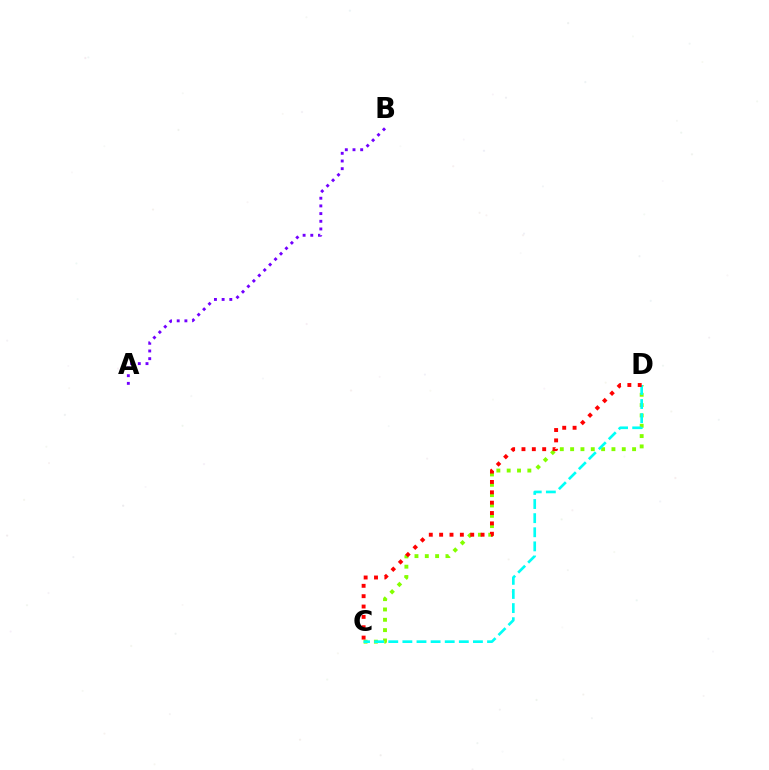{('C', 'D'): [{'color': '#84ff00', 'line_style': 'dotted', 'thickness': 2.81}, {'color': '#00fff6', 'line_style': 'dashed', 'thickness': 1.92}, {'color': '#ff0000', 'line_style': 'dotted', 'thickness': 2.81}], ('A', 'B'): [{'color': '#7200ff', 'line_style': 'dotted', 'thickness': 2.09}]}